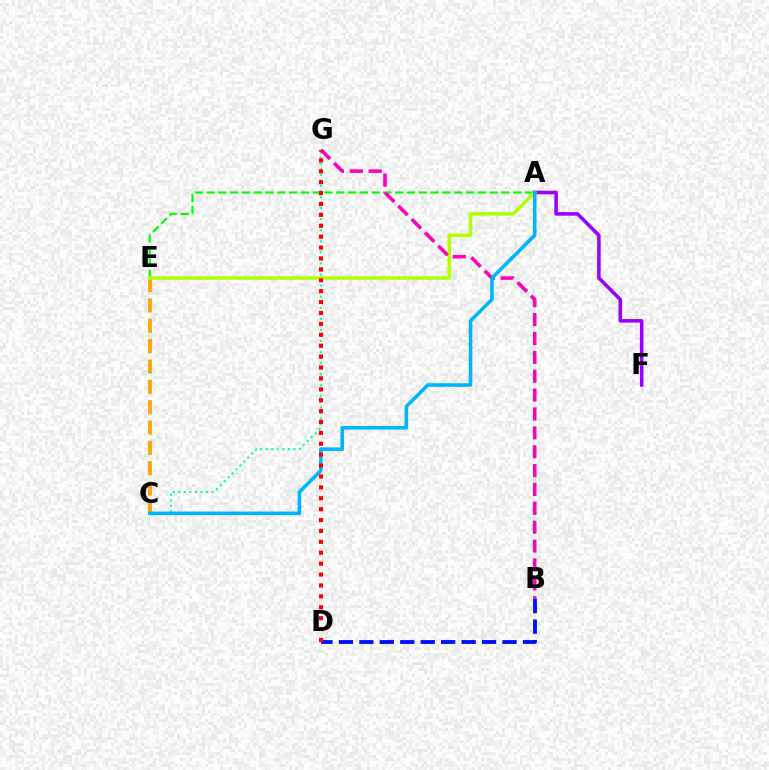{('C', 'E'): [{'color': '#ffa500', 'line_style': 'dashed', 'thickness': 2.76}], ('A', 'E'): [{'color': '#08ff00', 'line_style': 'dashed', 'thickness': 1.6}, {'color': '#b3ff00', 'line_style': 'solid', 'thickness': 2.5}], ('A', 'F'): [{'color': '#9b00ff', 'line_style': 'solid', 'thickness': 2.56}], ('C', 'G'): [{'color': '#00ff9d', 'line_style': 'dotted', 'thickness': 1.51}], ('B', 'G'): [{'color': '#ff00bd', 'line_style': 'dashed', 'thickness': 2.56}], ('B', 'D'): [{'color': '#0010ff', 'line_style': 'dashed', 'thickness': 2.78}], ('A', 'C'): [{'color': '#00b5ff', 'line_style': 'solid', 'thickness': 2.58}], ('D', 'G'): [{'color': '#ff0000', 'line_style': 'dotted', 'thickness': 2.96}]}